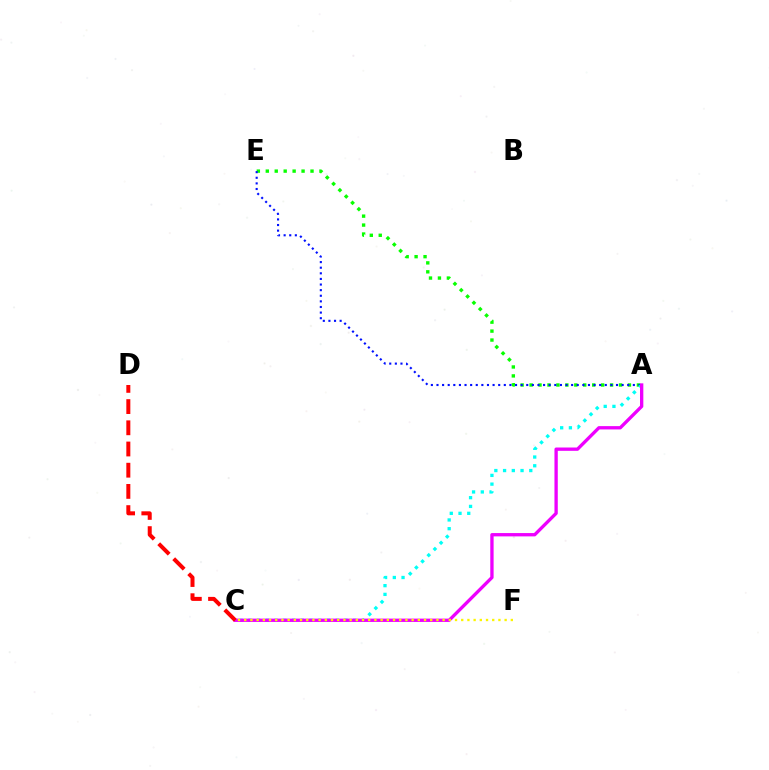{('A', 'E'): [{'color': '#08ff00', 'line_style': 'dotted', 'thickness': 2.43}, {'color': '#0010ff', 'line_style': 'dotted', 'thickness': 1.52}], ('A', 'C'): [{'color': '#00fff6', 'line_style': 'dotted', 'thickness': 2.37}, {'color': '#ee00ff', 'line_style': 'solid', 'thickness': 2.39}], ('C', 'D'): [{'color': '#ff0000', 'line_style': 'dashed', 'thickness': 2.88}], ('C', 'F'): [{'color': '#fcf500', 'line_style': 'dotted', 'thickness': 1.68}]}